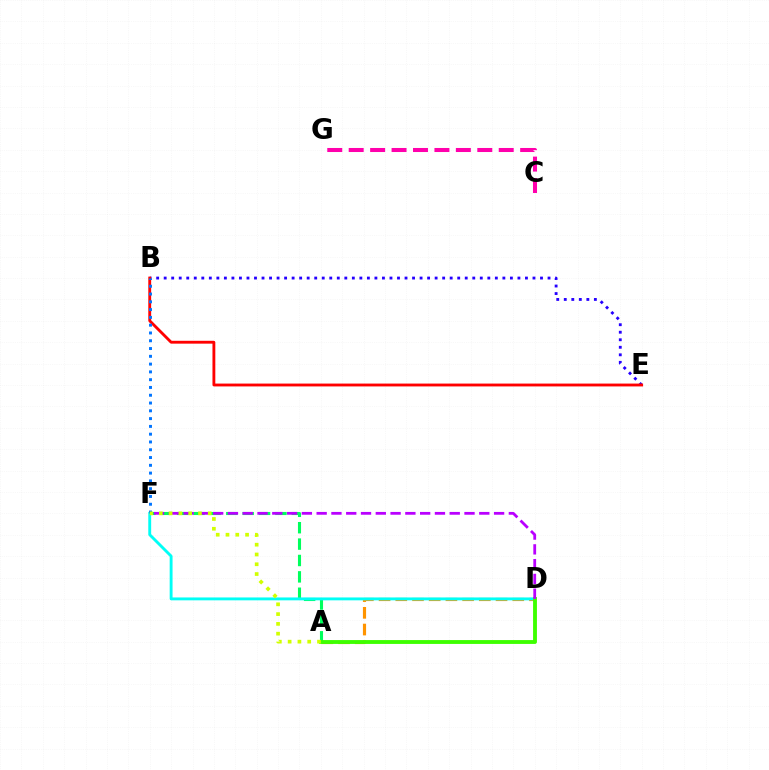{('A', 'F'): [{'color': '#00ff5c', 'line_style': 'dashed', 'thickness': 2.23}, {'color': '#d1ff00', 'line_style': 'dotted', 'thickness': 2.66}], ('C', 'G'): [{'color': '#ff00ac', 'line_style': 'dashed', 'thickness': 2.91}], ('A', 'D'): [{'color': '#ff9400', 'line_style': 'dashed', 'thickness': 2.27}, {'color': '#3dff00', 'line_style': 'solid', 'thickness': 2.77}], ('D', 'F'): [{'color': '#00fff6', 'line_style': 'solid', 'thickness': 2.08}, {'color': '#b900ff', 'line_style': 'dashed', 'thickness': 2.01}], ('B', 'E'): [{'color': '#2500ff', 'line_style': 'dotted', 'thickness': 2.04}, {'color': '#ff0000', 'line_style': 'solid', 'thickness': 2.05}], ('B', 'F'): [{'color': '#0074ff', 'line_style': 'dotted', 'thickness': 2.12}]}